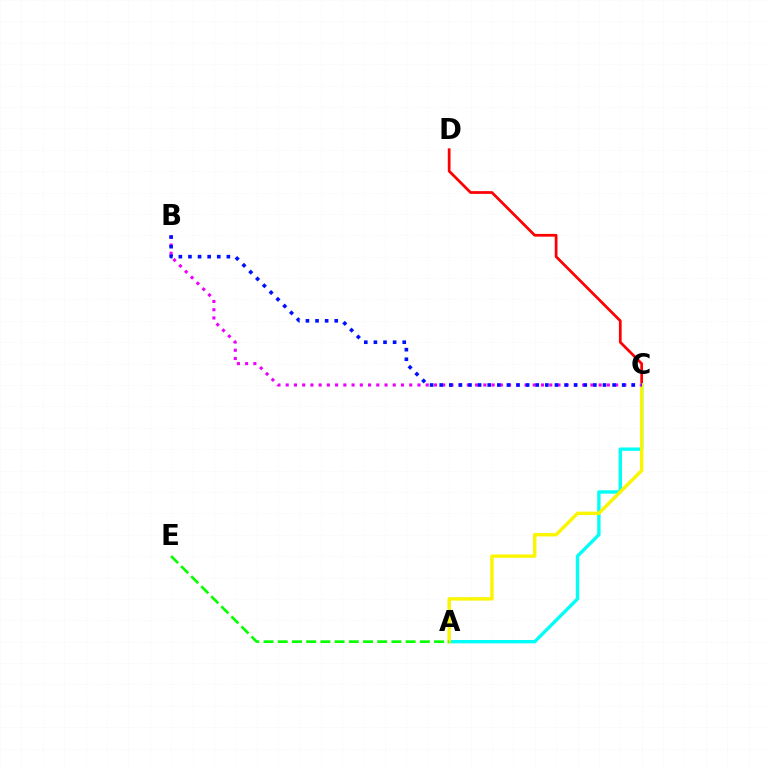{('C', 'D'): [{'color': '#ff0000', 'line_style': 'solid', 'thickness': 1.97}], ('A', 'C'): [{'color': '#00fff6', 'line_style': 'solid', 'thickness': 2.42}, {'color': '#fcf500', 'line_style': 'solid', 'thickness': 2.46}], ('A', 'E'): [{'color': '#08ff00', 'line_style': 'dashed', 'thickness': 1.93}], ('B', 'C'): [{'color': '#ee00ff', 'line_style': 'dotted', 'thickness': 2.24}, {'color': '#0010ff', 'line_style': 'dotted', 'thickness': 2.61}]}